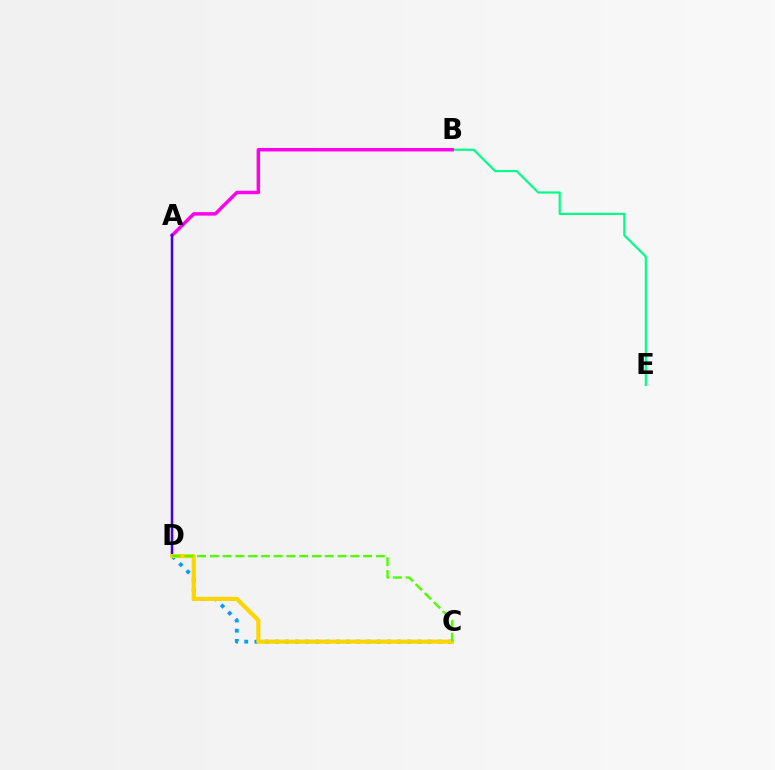{('B', 'E'): [{'color': '#00ff86', 'line_style': 'solid', 'thickness': 1.57}], ('C', 'D'): [{'color': '#009eff', 'line_style': 'dotted', 'thickness': 2.77}, {'color': '#ffd500', 'line_style': 'solid', 'thickness': 2.97}, {'color': '#4fff00', 'line_style': 'dashed', 'thickness': 1.73}], ('A', 'D'): [{'color': '#ff0000', 'line_style': 'solid', 'thickness': 1.57}, {'color': '#3700ff', 'line_style': 'solid', 'thickness': 1.72}], ('A', 'B'): [{'color': '#ff00ed', 'line_style': 'solid', 'thickness': 2.49}]}